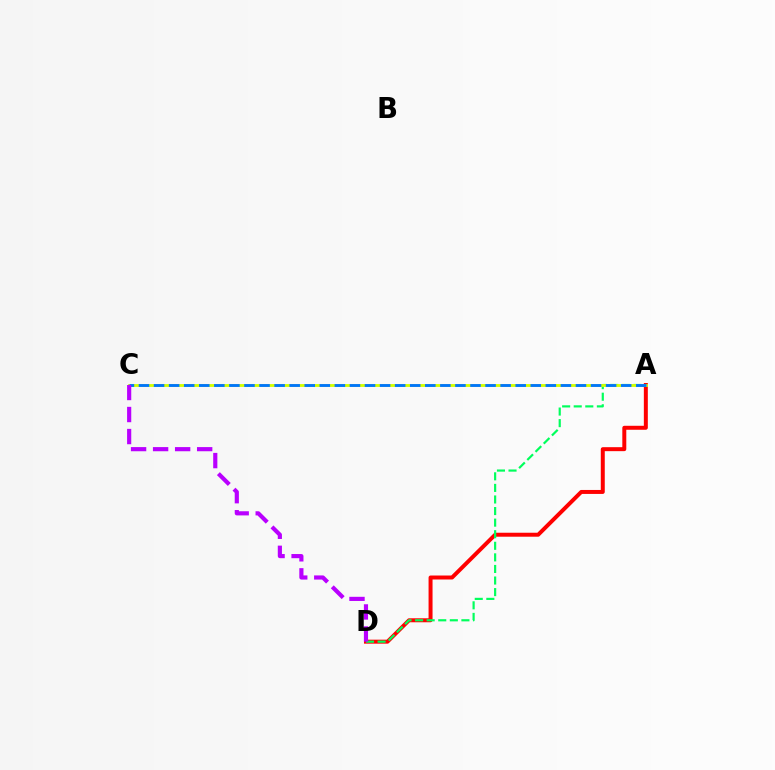{('A', 'D'): [{'color': '#ff0000', 'line_style': 'solid', 'thickness': 2.86}, {'color': '#00ff5c', 'line_style': 'dashed', 'thickness': 1.57}], ('A', 'C'): [{'color': '#d1ff00', 'line_style': 'solid', 'thickness': 2.05}, {'color': '#0074ff', 'line_style': 'dashed', 'thickness': 2.05}], ('C', 'D'): [{'color': '#b900ff', 'line_style': 'dashed', 'thickness': 2.99}]}